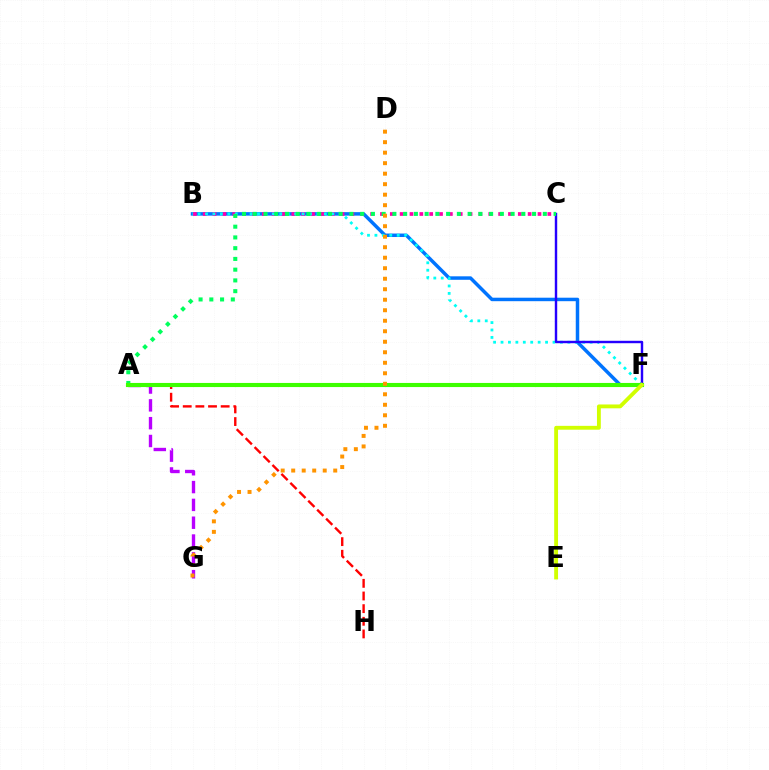{('B', 'F'): [{'color': '#0074ff', 'line_style': 'solid', 'thickness': 2.51}, {'color': '#00fff6', 'line_style': 'dotted', 'thickness': 2.02}], ('B', 'C'): [{'color': '#ff00ac', 'line_style': 'dotted', 'thickness': 2.68}], ('C', 'F'): [{'color': '#2500ff', 'line_style': 'solid', 'thickness': 1.74}], ('A', 'G'): [{'color': '#b900ff', 'line_style': 'dashed', 'thickness': 2.42}], ('A', 'C'): [{'color': '#00ff5c', 'line_style': 'dotted', 'thickness': 2.92}], ('A', 'H'): [{'color': '#ff0000', 'line_style': 'dashed', 'thickness': 1.72}], ('A', 'F'): [{'color': '#3dff00', 'line_style': 'solid', 'thickness': 2.96}], ('E', 'F'): [{'color': '#d1ff00', 'line_style': 'solid', 'thickness': 2.77}], ('D', 'G'): [{'color': '#ff9400', 'line_style': 'dotted', 'thickness': 2.85}]}